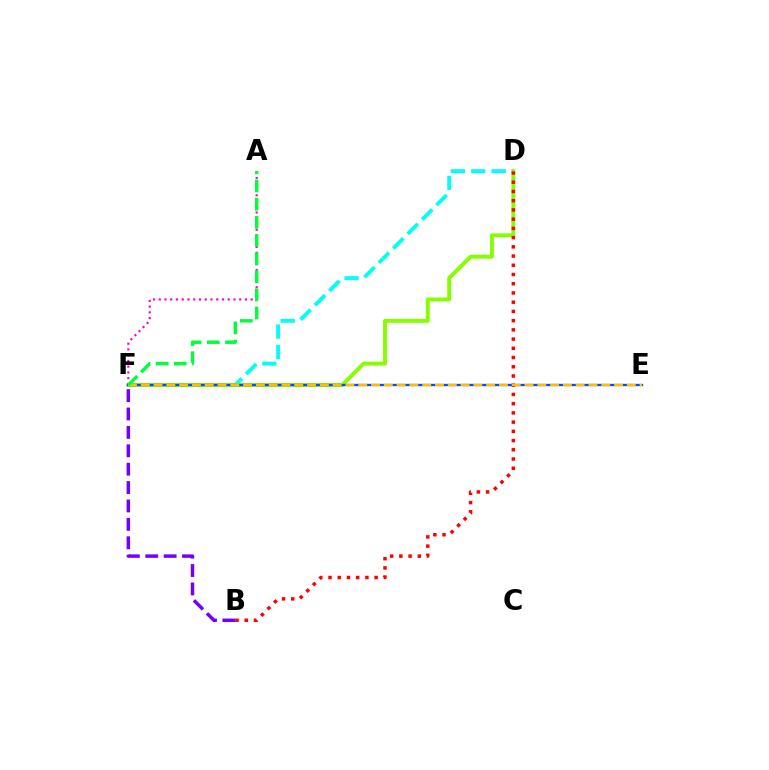{('D', 'F'): [{'color': '#00fff6', 'line_style': 'dashed', 'thickness': 2.77}, {'color': '#84ff00', 'line_style': 'solid', 'thickness': 2.81}], ('A', 'F'): [{'color': '#ff00cf', 'line_style': 'dotted', 'thickness': 1.56}, {'color': '#00ff39', 'line_style': 'dashed', 'thickness': 2.46}], ('B', 'D'): [{'color': '#ff0000', 'line_style': 'dotted', 'thickness': 2.51}], ('E', 'F'): [{'color': '#004bff', 'line_style': 'solid', 'thickness': 1.66}, {'color': '#ffbd00', 'line_style': 'dashed', 'thickness': 1.74}], ('B', 'F'): [{'color': '#7200ff', 'line_style': 'dashed', 'thickness': 2.5}]}